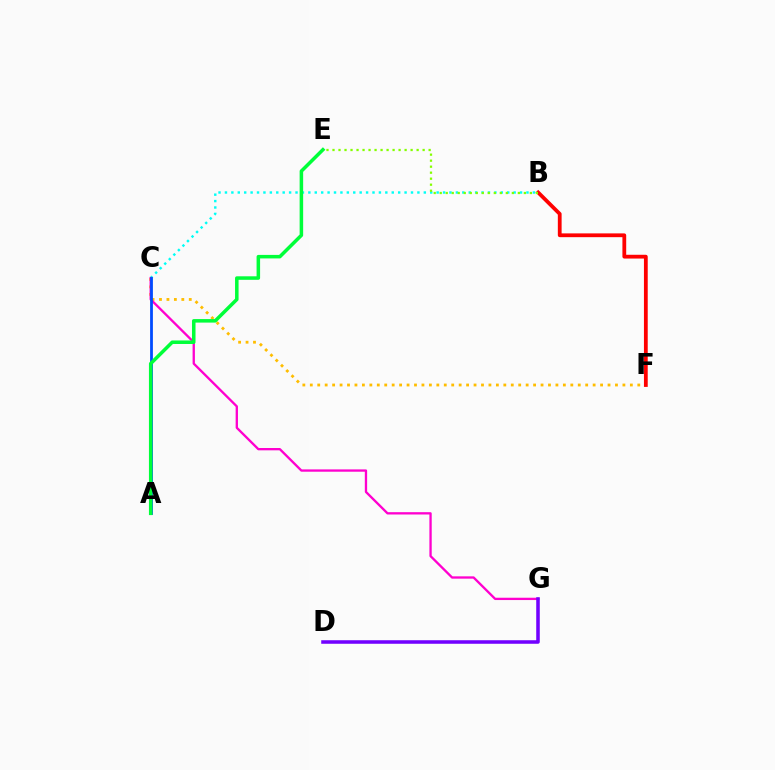{('C', 'F'): [{'color': '#ffbd00', 'line_style': 'dotted', 'thickness': 2.02}], ('B', 'C'): [{'color': '#00fff6', 'line_style': 'dotted', 'thickness': 1.74}], ('B', 'F'): [{'color': '#ff0000', 'line_style': 'solid', 'thickness': 2.72}], ('C', 'G'): [{'color': '#ff00cf', 'line_style': 'solid', 'thickness': 1.67}], ('A', 'C'): [{'color': '#004bff', 'line_style': 'solid', 'thickness': 2.01}], ('A', 'E'): [{'color': '#00ff39', 'line_style': 'solid', 'thickness': 2.53}], ('B', 'E'): [{'color': '#84ff00', 'line_style': 'dotted', 'thickness': 1.63}], ('D', 'G'): [{'color': '#7200ff', 'line_style': 'solid', 'thickness': 2.55}]}